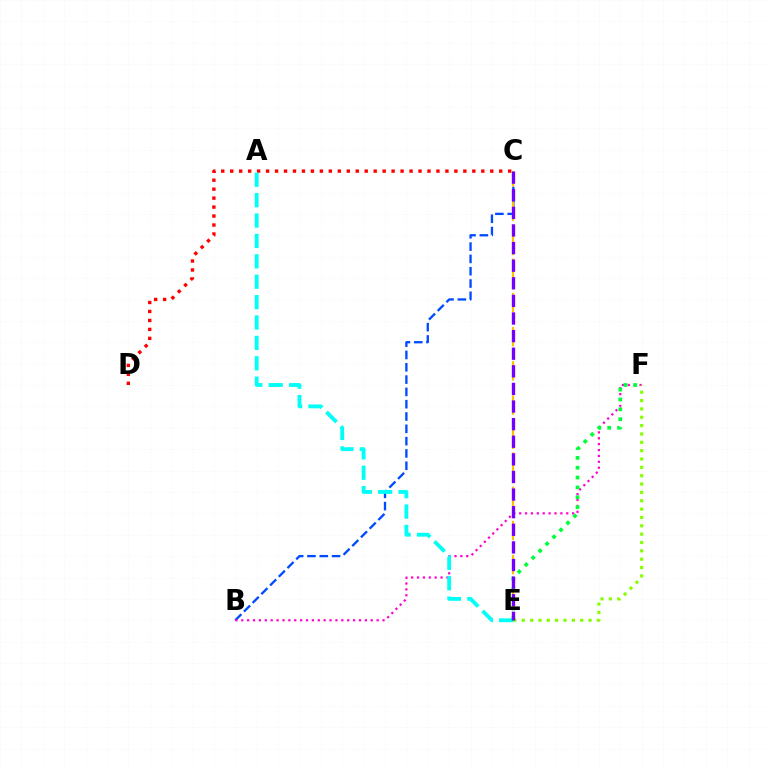{('C', 'D'): [{'color': '#ff0000', 'line_style': 'dotted', 'thickness': 2.44}], ('B', 'C'): [{'color': '#004bff', 'line_style': 'dashed', 'thickness': 1.67}], ('B', 'F'): [{'color': '#ff00cf', 'line_style': 'dotted', 'thickness': 1.6}], ('A', 'E'): [{'color': '#00fff6', 'line_style': 'dashed', 'thickness': 2.77}], ('E', 'F'): [{'color': '#00ff39', 'line_style': 'dotted', 'thickness': 2.68}, {'color': '#84ff00', 'line_style': 'dotted', 'thickness': 2.27}], ('C', 'E'): [{'color': '#ffbd00', 'line_style': 'dashed', 'thickness': 1.55}, {'color': '#7200ff', 'line_style': 'dashed', 'thickness': 2.39}]}